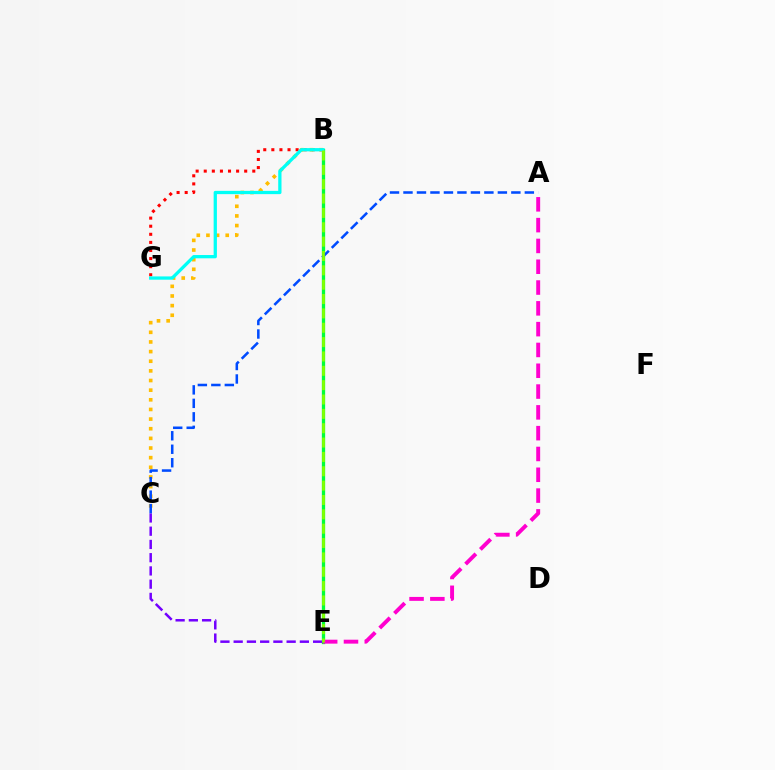{('B', 'E'): [{'color': '#00ff39', 'line_style': 'solid', 'thickness': 2.38}, {'color': '#84ff00', 'line_style': 'dashed', 'thickness': 1.95}], ('B', 'G'): [{'color': '#ff0000', 'line_style': 'dotted', 'thickness': 2.2}, {'color': '#00fff6', 'line_style': 'solid', 'thickness': 2.36}], ('C', 'E'): [{'color': '#7200ff', 'line_style': 'dashed', 'thickness': 1.8}], ('A', 'E'): [{'color': '#ff00cf', 'line_style': 'dashed', 'thickness': 2.83}], ('B', 'C'): [{'color': '#ffbd00', 'line_style': 'dotted', 'thickness': 2.62}], ('A', 'C'): [{'color': '#004bff', 'line_style': 'dashed', 'thickness': 1.83}]}